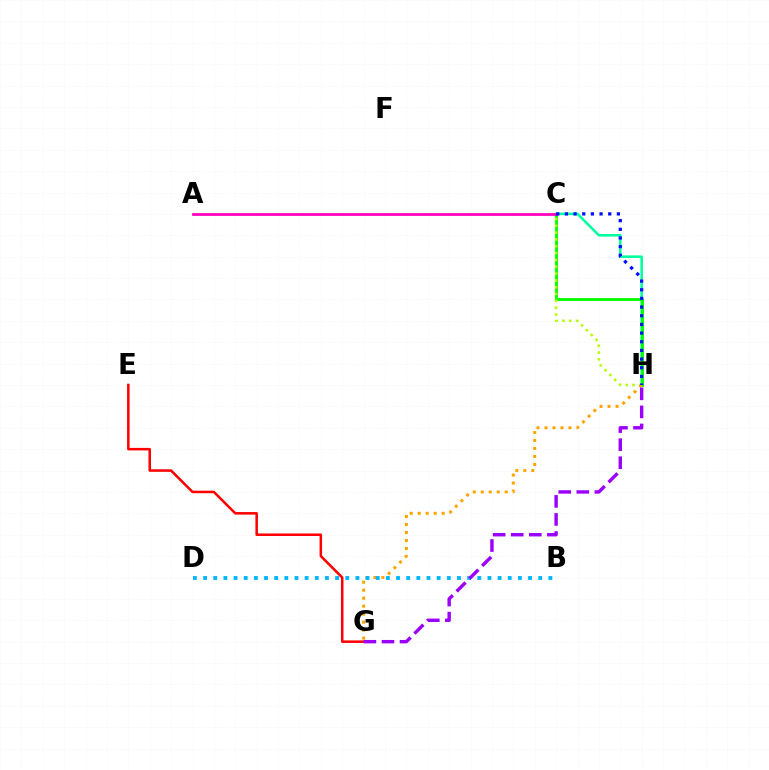{('C', 'H'): [{'color': '#00ff9d', 'line_style': 'solid', 'thickness': 1.83}, {'color': '#08ff00', 'line_style': 'solid', 'thickness': 2.1}, {'color': '#b3ff00', 'line_style': 'dotted', 'thickness': 1.85}, {'color': '#0010ff', 'line_style': 'dotted', 'thickness': 2.35}], ('G', 'H'): [{'color': '#ffa500', 'line_style': 'dotted', 'thickness': 2.17}, {'color': '#9b00ff', 'line_style': 'dashed', 'thickness': 2.45}], ('A', 'C'): [{'color': '#ff00bd', 'line_style': 'solid', 'thickness': 1.98}], ('B', 'D'): [{'color': '#00b5ff', 'line_style': 'dotted', 'thickness': 2.76}], ('E', 'G'): [{'color': '#ff0000', 'line_style': 'solid', 'thickness': 1.82}]}